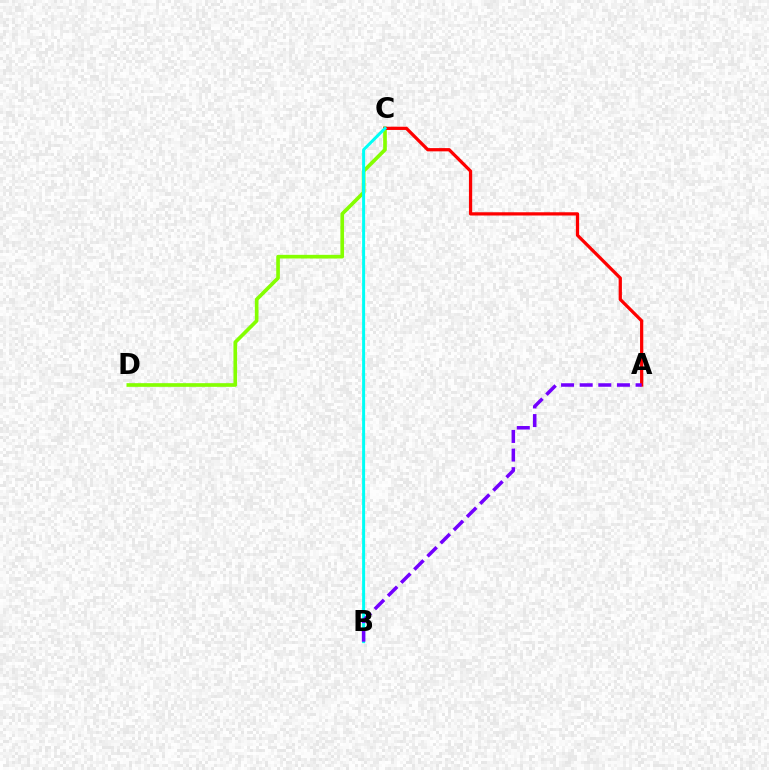{('C', 'D'): [{'color': '#84ff00', 'line_style': 'solid', 'thickness': 2.63}], ('A', 'C'): [{'color': '#ff0000', 'line_style': 'solid', 'thickness': 2.34}], ('B', 'C'): [{'color': '#00fff6', 'line_style': 'solid', 'thickness': 2.16}], ('A', 'B'): [{'color': '#7200ff', 'line_style': 'dashed', 'thickness': 2.53}]}